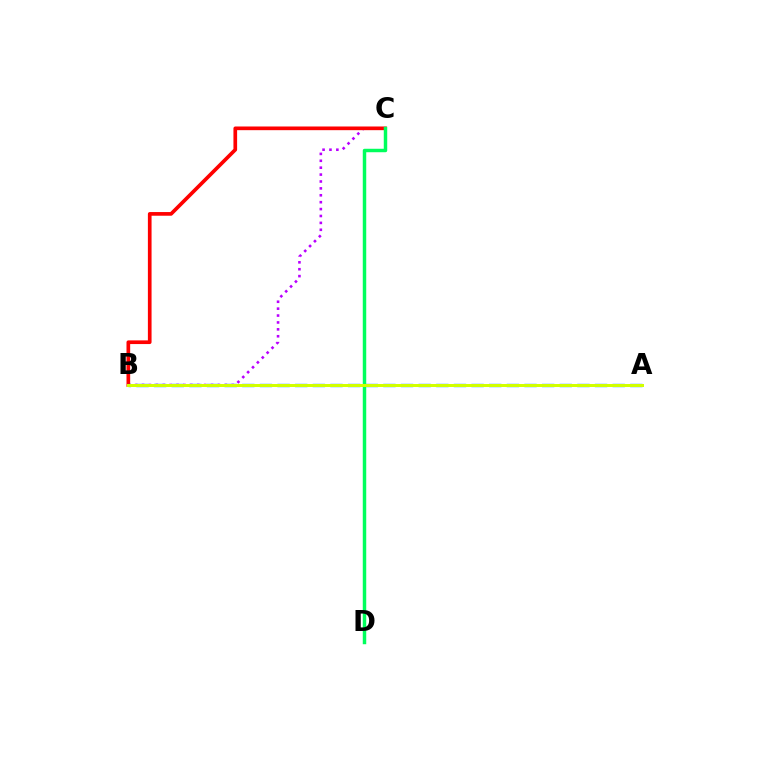{('B', 'C'): [{'color': '#b900ff', 'line_style': 'dotted', 'thickness': 1.87}, {'color': '#ff0000', 'line_style': 'solid', 'thickness': 2.65}], ('A', 'B'): [{'color': '#0074ff', 'line_style': 'dashed', 'thickness': 2.4}, {'color': '#d1ff00', 'line_style': 'solid', 'thickness': 2.17}], ('C', 'D'): [{'color': '#00ff5c', 'line_style': 'solid', 'thickness': 2.49}]}